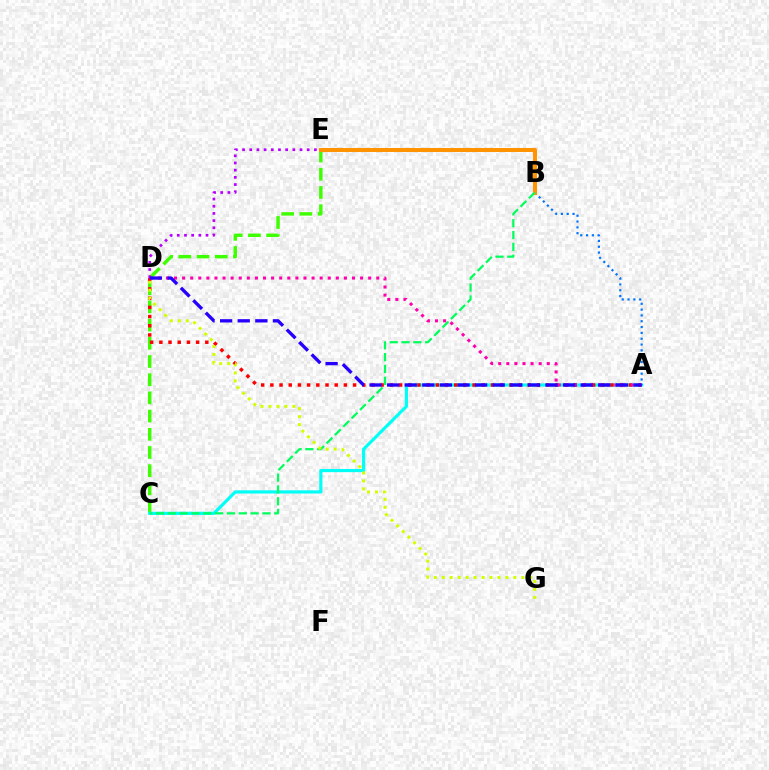{('C', 'E'): [{'color': '#3dff00', 'line_style': 'dashed', 'thickness': 2.47}], ('A', 'C'): [{'color': '#00fff6', 'line_style': 'solid', 'thickness': 2.29}], ('A', 'D'): [{'color': '#ff0000', 'line_style': 'dotted', 'thickness': 2.5}, {'color': '#ff00ac', 'line_style': 'dotted', 'thickness': 2.2}, {'color': '#2500ff', 'line_style': 'dashed', 'thickness': 2.39}], ('A', 'B'): [{'color': '#0074ff', 'line_style': 'dotted', 'thickness': 1.58}], ('D', 'E'): [{'color': '#b900ff', 'line_style': 'dotted', 'thickness': 1.95}], ('B', 'E'): [{'color': '#ff9400', 'line_style': 'solid', 'thickness': 2.89}], ('B', 'C'): [{'color': '#00ff5c', 'line_style': 'dashed', 'thickness': 1.61}], ('D', 'G'): [{'color': '#d1ff00', 'line_style': 'dotted', 'thickness': 2.16}]}